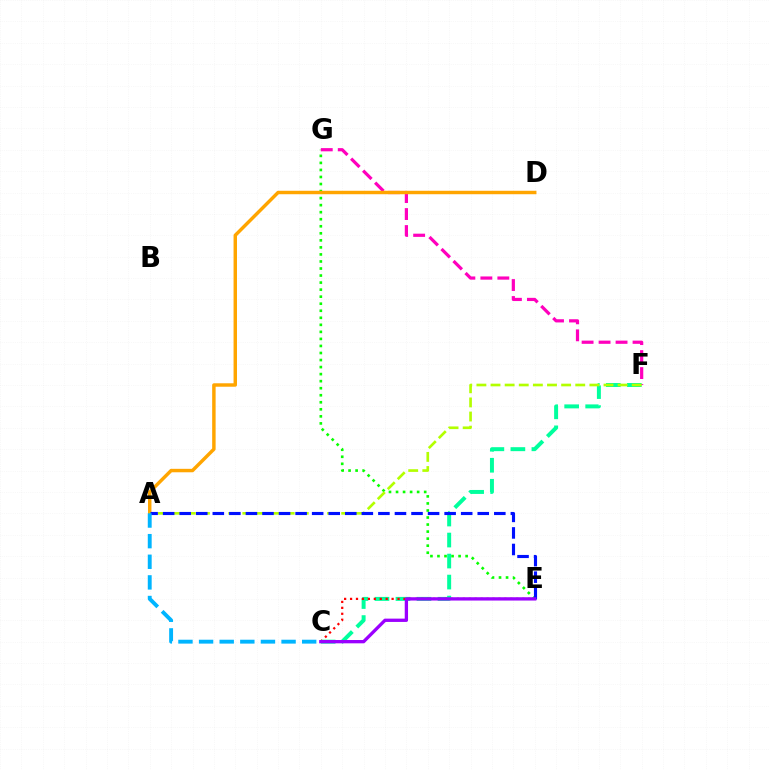{('E', 'G'): [{'color': '#08ff00', 'line_style': 'dotted', 'thickness': 1.91}], ('C', 'F'): [{'color': '#00ff9d', 'line_style': 'dashed', 'thickness': 2.85}], ('F', 'G'): [{'color': '#ff00bd', 'line_style': 'dashed', 'thickness': 2.31}], ('C', 'E'): [{'color': '#ff0000', 'line_style': 'dotted', 'thickness': 1.61}, {'color': '#9b00ff', 'line_style': 'solid', 'thickness': 2.38}], ('A', 'D'): [{'color': '#ffa500', 'line_style': 'solid', 'thickness': 2.48}], ('A', 'F'): [{'color': '#b3ff00', 'line_style': 'dashed', 'thickness': 1.92}], ('A', 'E'): [{'color': '#0010ff', 'line_style': 'dashed', 'thickness': 2.25}], ('A', 'C'): [{'color': '#00b5ff', 'line_style': 'dashed', 'thickness': 2.8}]}